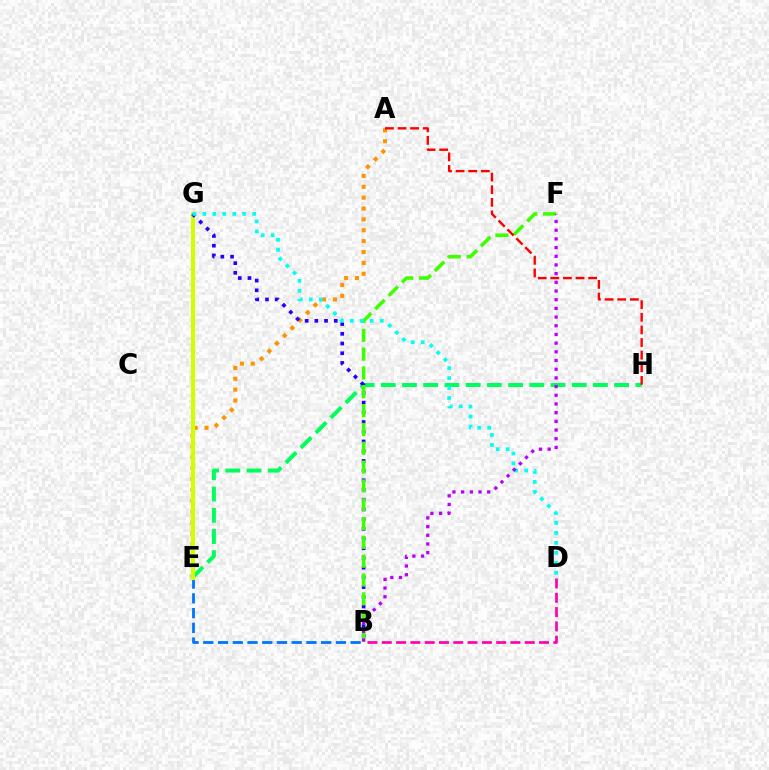{('A', 'E'): [{'color': '#ff9400', 'line_style': 'dotted', 'thickness': 2.95}], ('E', 'H'): [{'color': '#00ff5c', 'line_style': 'dashed', 'thickness': 2.88}], ('B', 'E'): [{'color': '#0074ff', 'line_style': 'dashed', 'thickness': 2.0}], ('E', 'G'): [{'color': '#d1ff00', 'line_style': 'solid', 'thickness': 2.95}], ('B', 'G'): [{'color': '#2500ff', 'line_style': 'dotted', 'thickness': 2.64}], ('B', 'F'): [{'color': '#3dff00', 'line_style': 'dashed', 'thickness': 2.56}, {'color': '#b900ff', 'line_style': 'dotted', 'thickness': 2.36}], ('D', 'G'): [{'color': '#00fff6', 'line_style': 'dotted', 'thickness': 2.71}], ('B', 'D'): [{'color': '#ff00ac', 'line_style': 'dashed', 'thickness': 1.94}], ('A', 'H'): [{'color': '#ff0000', 'line_style': 'dashed', 'thickness': 1.71}]}